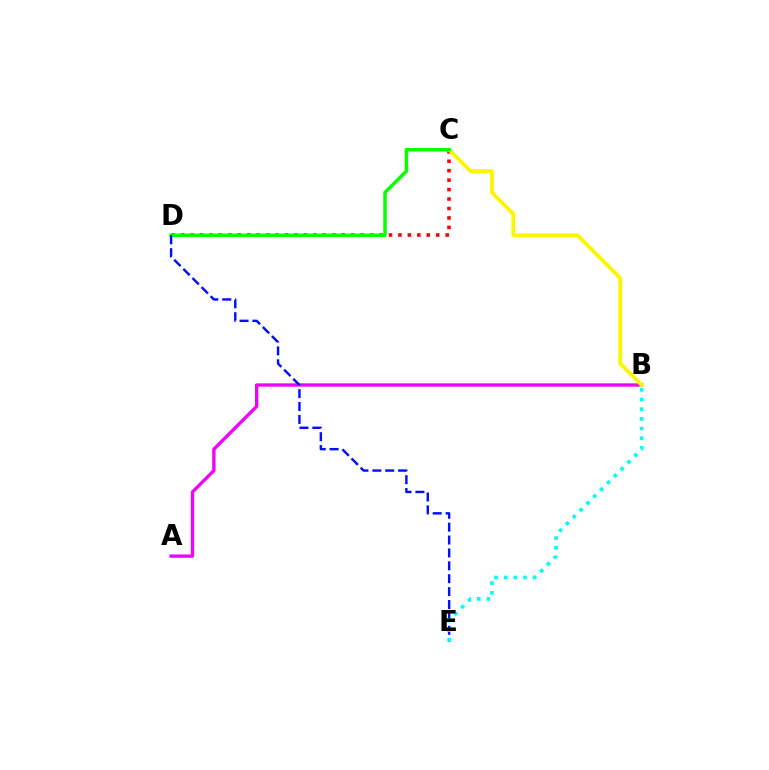{('A', 'B'): [{'color': '#ee00ff', 'line_style': 'solid', 'thickness': 2.4}], ('C', 'D'): [{'color': '#ff0000', 'line_style': 'dotted', 'thickness': 2.57}, {'color': '#08ff00', 'line_style': 'solid', 'thickness': 2.51}], ('B', 'C'): [{'color': '#fcf500', 'line_style': 'solid', 'thickness': 2.77}], ('D', 'E'): [{'color': '#0010ff', 'line_style': 'dashed', 'thickness': 1.75}], ('B', 'E'): [{'color': '#00fff6', 'line_style': 'dotted', 'thickness': 2.63}]}